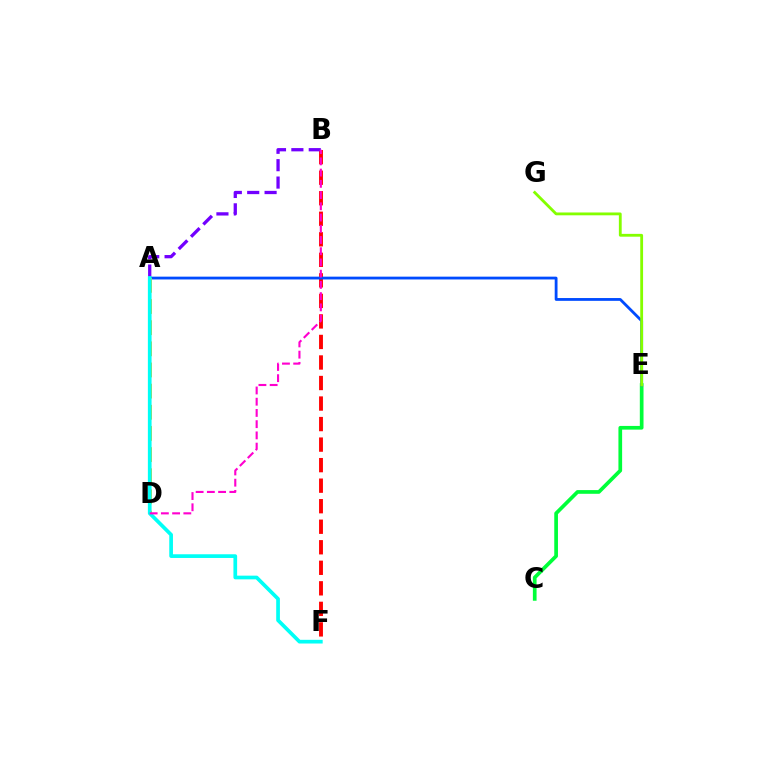{('B', 'F'): [{'color': '#ff0000', 'line_style': 'dashed', 'thickness': 2.79}], ('C', 'E'): [{'color': '#00ff39', 'line_style': 'solid', 'thickness': 2.66}], ('A', 'B'): [{'color': '#7200ff', 'line_style': 'dashed', 'thickness': 2.36}], ('A', 'E'): [{'color': '#004bff', 'line_style': 'solid', 'thickness': 2.02}], ('E', 'G'): [{'color': '#84ff00', 'line_style': 'solid', 'thickness': 2.03}], ('A', 'D'): [{'color': '#ffbd00', 'line_style': 'dashed', 'thickness': 2.87}], ('A', 'F'): [{'color': '#00fff6', 'line_style': 'solid', 'thickness': 2.66}], ('B', 'D'): [{'color': '#ff00cf', 'line_style': 'dashed', 'thickness': 1.53}]}